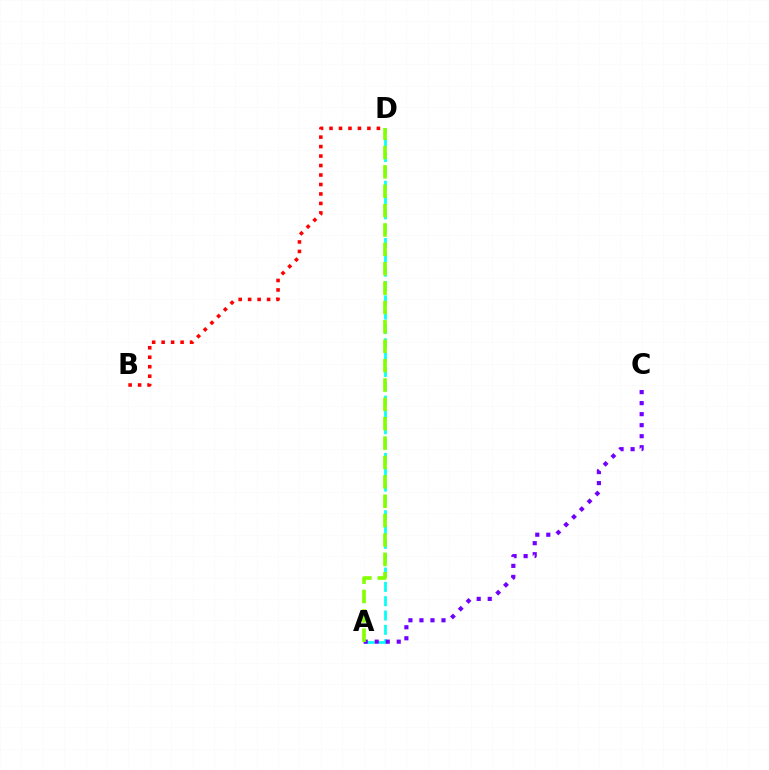{('A', 'D'): [{'color': '#00fff6', 'line_style': 'dashed', 'thickness': 1.95}, {'color': '#84ff00', 'line_style': 'dashed', 'thickness': 2.63}], ('A', 'C'): [{'color': '#7200ff', 'line_style': 'dotted', 'thickness': 2.99}], ('B', 'D'): [{'color': '#ff0000', 'line_style': 'dotted', 'thickness': 2.57}]}